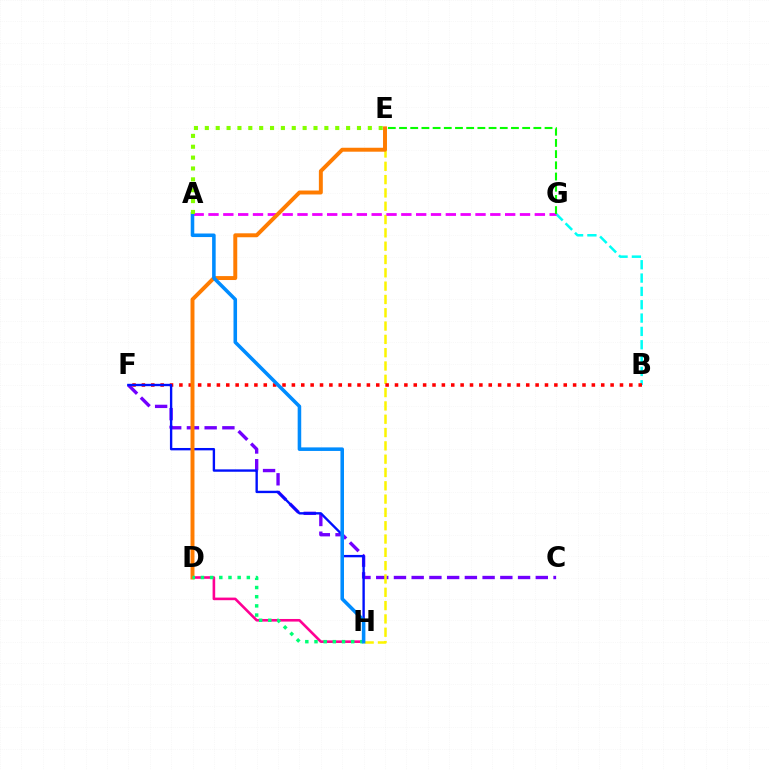{('D', 'H'): [{'color': '#ff0094', 'line_style': 'solid', 'thickness': 1.88}, {'color': '#00ff74', 'line_style': 'dotted', 'thickness': 2.49}], ('B', 'G'): [{'color': '#00fff6', 'line_style': 'dashed', 'thickness': 1.81}], ('C', 'F'): [{'color': '#7200ff', 'line_style': 'dashed', 'thickness': 2.41}], ('E', 'H'): [{'color': '#fcf500', 'line_style': 'dashed', 'thickness': 1.81}], ('B', 'F'): [{'color': '#ff0000', 'line_style': 'dotted', 'thickness': 2.55}], ('A', 'G'): [{'color': '#ee00ff', 'line_style': 'dashed', 'thickness': 2.02}], ('F', 'H'): [{'color': '#0010ff', 'line_style': 'solid', 'thickness': 1.71}], ('D', 'E'): [{'color': '#ff7c00', 'line_style': 'solid', 'thickness': 2.84}], ('A', 'H'): [{'color': '#008cff', 'line_style': 'solid', 'thickness': 2.56}], ('E', 'G'): [{'color': '#08ff00', 'line_style': 'dashed', 'thickness': 1.52}], ('A', 'E'): [{'color': '#84ff00', 'line_style': 'dotted', 'thickness': 2.95}]}